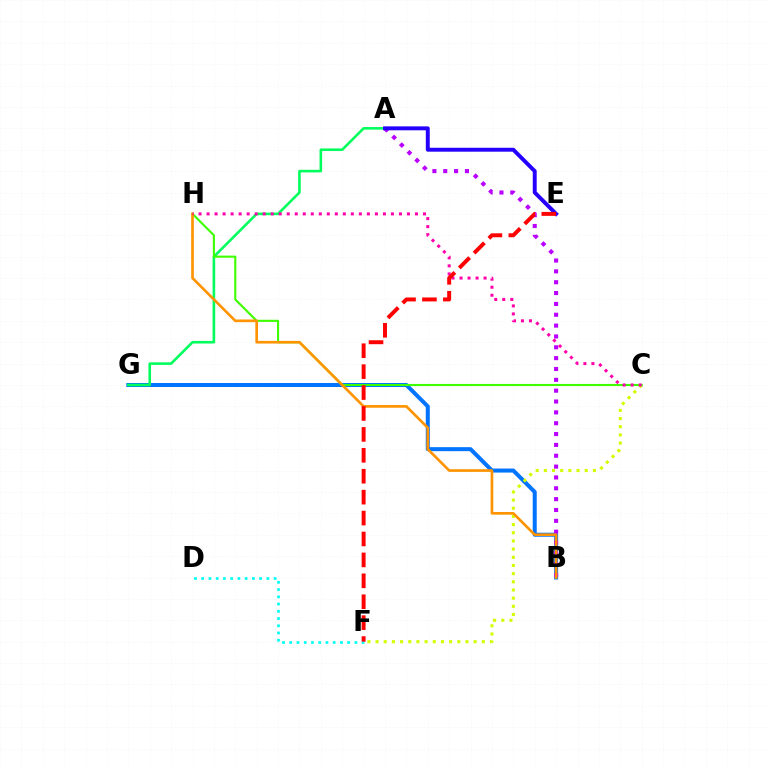{('B', 'G'): [{'color': '#0074ff', 'line_style': 'solid', 'thickness': 2.89}], ('D', 'F'): [{'color': '#00fff6', 'line_style': 'dotted', 'thickness': 1.97}], ('C', 'F'): [{'color': '#d1ff00', 'line_style': 'dotted', 'thickness': 2.22}], ('A', 'G'): [{'color': '#00ff5c', 'line_style': 'solid', 'thickness': 1.86}], ('C', 'H'): [{'color': '#3dff00', 'line_style': 'solid', 'thickness': 1.52}, {'color': '#ff00ac', 'line_style': 'dotted', 'thickness': 2.18}], ('A', 'B'): [{'color': '#b900ff', 'line_style': 'dotted', 'thickness': 2.95}], ('B', 'H'): [{'color': '#ff9400', 'line_style': 'solid', 'thickness': 1.92}], ('A', 'E'): [{'color': '#2500ff', 'line_style': 'solid', 'thickness': 2.83}], ('E', 'F'): [{'color': '#ff0000', 'line_style': 'dashed', 'thickness': 2.84}]}